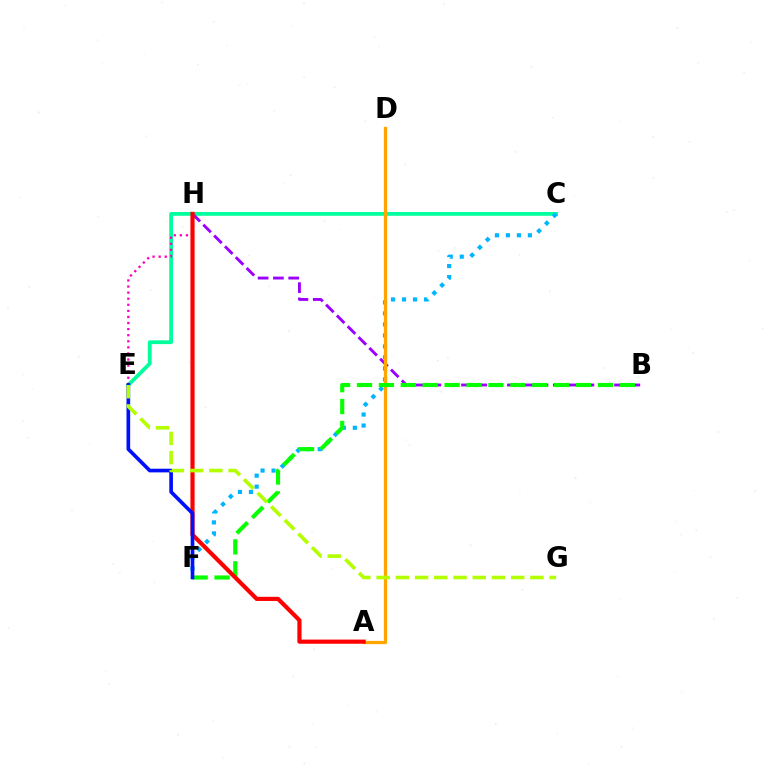{('C', 'E'): [{'color': '#00ff9d', 'line_style': 'solid', 'thickness': 2.73}], ('E', 'H'): [{'color': '#ff00bd', 'line_style': 'dotted', 'thickness': 1.65}], ('B', 'H'): [{'color': '#9b00ff', 'line_style': 'dashed', 'thickness': 2.08}], ('C', 'F'): [{'color': '#00b5ff', 'line_style': 'dotted', 'thickness': 2.99}], ('A', 'D'): [{'color': '#ffa500', 'line_style': 'solid', 'thickness': 2.35}], ('B', 'F'): [{'color': '#08ff00', 'line_style': 'dashed', 'thickness': 2.98}], ('A', 'H'): [{'color': '#ff0000', 'line_style': 'solid', 'thickness': 2.99}], ('E', 'F'): [{'color': '#0010ff', 'line_style': 'solid', 'thickness': 2.64}], ('E', 'G'): [{'color': '#b3ff00', 'line_style': 'dashed', 'thickness': 2.61}]}